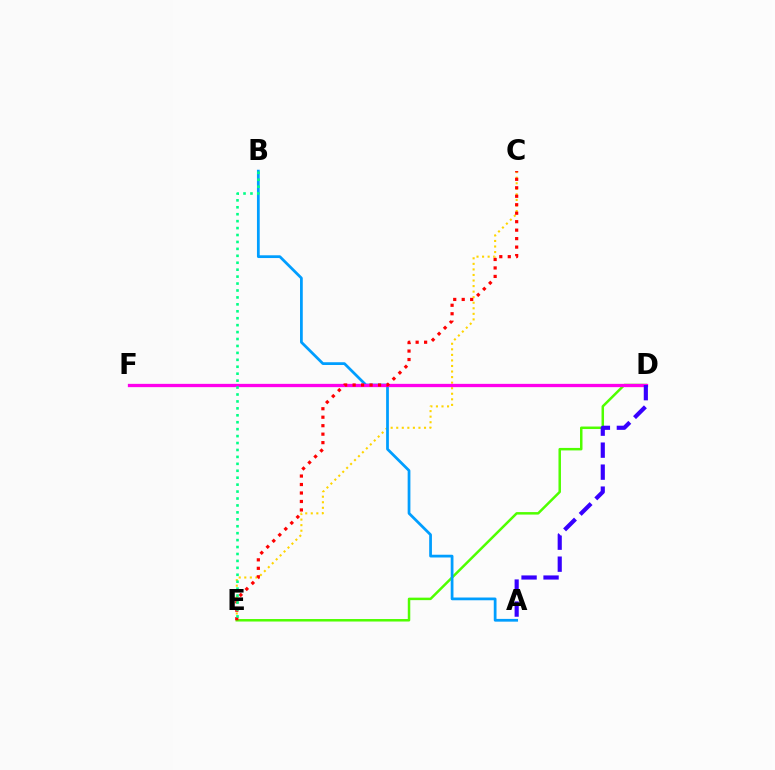{('D', 'E'): [{'color': '#4fff00', 'line_style': 'solid', 'thickness': 1.79}], ('C', 'E'): [{'color': '#ffd500', 'line_style': 'dotted', 'thickness': 1.51}, {'color': '#ff0000', 'line_style': 'dotted', 'thickness': 2.3}], ('A', 'B'): [{'color': '#009eff', 'line_style': 'solid', 'thickness': 1.98}], ('D', 'F'): [{'color': '#ff00ed', 'line_style': 'solid', 'thickness': 2.37}], ('B', 'E'): [{'color': '#00ff86', 'line_style': 'dotted', 'thickness': 1.88}], ('A', 'D'): [{'color': '#3700ff', 'line_style': 'dashed', 'thickness': 2.99}]}